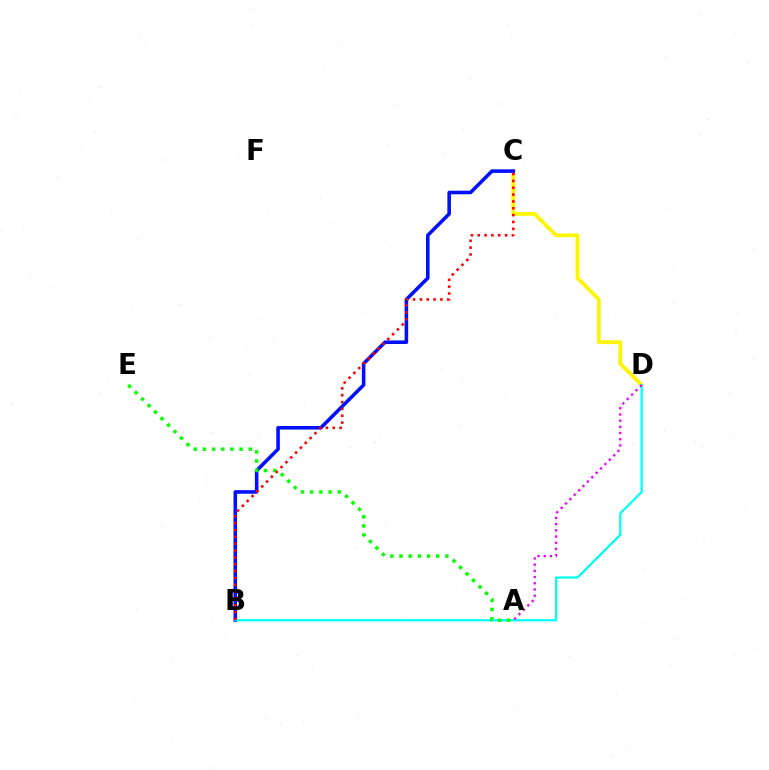{('C', 'D'): [{'color': '#fcf500', 'line_style': 'solid', 'thickness': 2.69}], ('B', 'C'): [{'color': '#0010ff', 'line_style': 'solid', 'thickness': 2.57}, {'color': '#ff0000', 'line_style': 'dotted', 'thickness': 1.86}], ('B', 'D'): [{'color': '#00fff6', 'line_style': 'solid', 'thickness': 1.61}], ('A', 'E'): [{'color': '#08ff00', 'line_style': 'dotted', 'thickness': 2.49}], ('A', 'D'): [{'color': '#ee00ff', 'line_style': 'dotted', 'thickness': 1.68}]}